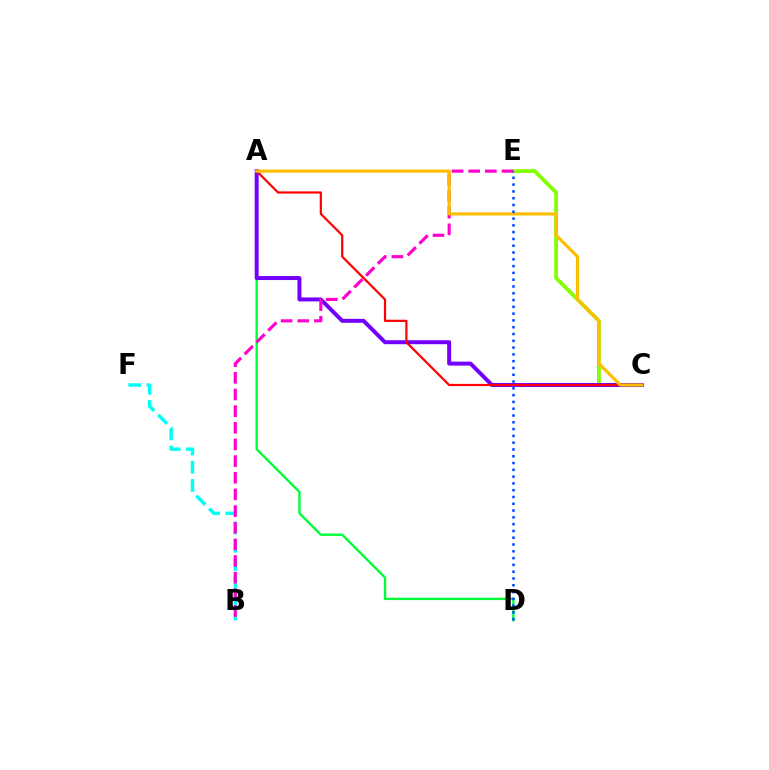{('A', 'D'): [{'color': '#00ff39', 'line_style': 'solid', 'thickness': 1.7}], ('B', 'F'): [{'color': '#00fff6', 'line_style': 'dashed', 'thickness': 2.47}], ('C', 'E'): [{'color': '#84ff00', 'line_style': 'solid', 'thickness': 2.73}], ('A', 'C'): [{'color': '#7200ff', 'line_style': 'solid', 'thickness': 2.86}, {'color': '#ff0000', 'line_style': 'solid', 'thickness': 1.59}, {'color': '#ffbd00', 'line_style': 'solid', 'thickness': 2.26}], ('B', 'E'): [{'color': '#ff00cf', 'line_style': 'dashed', 'thickness': 2.26}], ('D', 'E'): [{'color': '#004bff', 'line_style': 'dotted', 'thickness': 1.84}]}